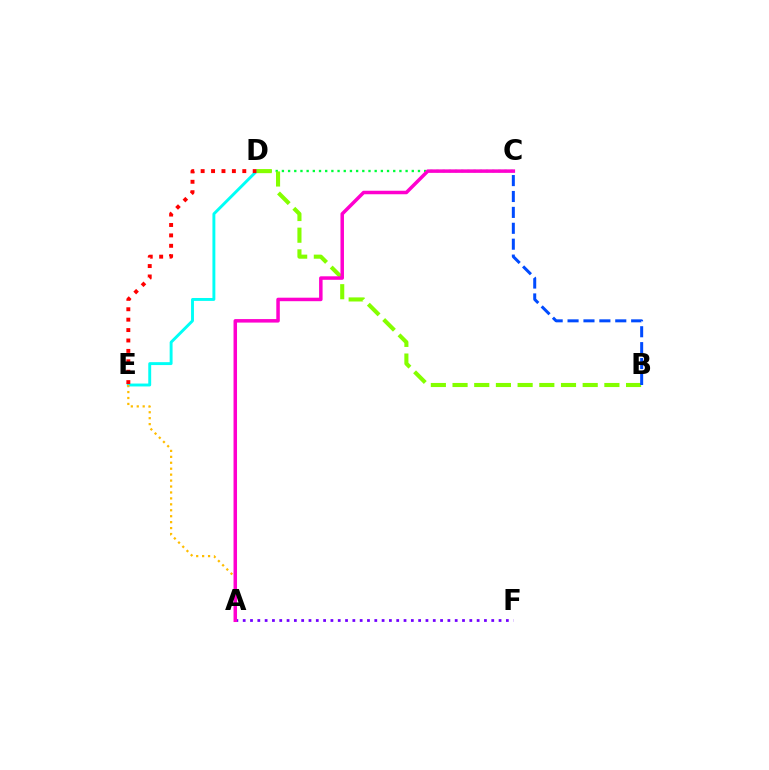{('D', 'E'): [{'color': '#00fff6', 'line_style': 'solid', 'thickness': 2.09}, {'color': '#ff0000', 'line_style': 'dotted', 'thickness': 2.83}], ('A', 'F'): [{'color': '#7200ff', 'line_style': 'dotted', 'thickness': 1.99}], ('A', 'E'): [{'color': '#ffbd00', 'line_style': 'dotted', 'thickness': 1.61}], ('C', 'D'): [{'color': '#00ff39', 'line_style': 'dotted', 'thickness': 1.68}], ('B', 'D'): [{'color': '#84ff00', 'line_style': 'dashed', 'thickness': 2.95}], ('B', 'C'): [{'color': '#004bff', 'line_style': 'dashed', 'thickness': 2.16}], ('A', 'C'): [{'color': '#ff00cf', 'line_style': 'solid', 'thickness': 2.52}]}